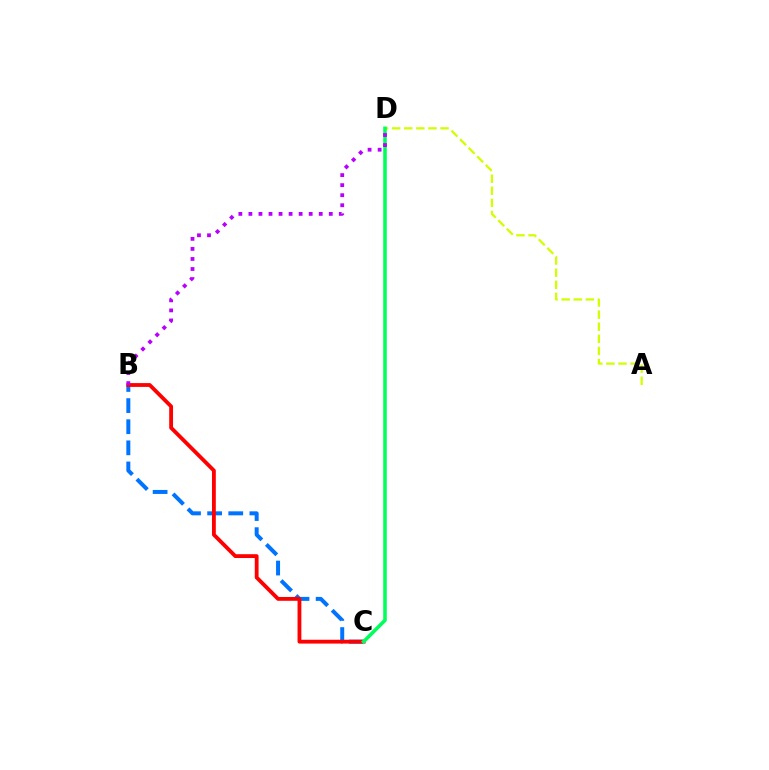{('A', 'D'): [{'color': '#d1ff00', 'line_style': 'dashed', 'thickness': 1.64}], ('B', 'C'): [{'color': '#0074ff', 'line_style': 'dashed', 'thickness': 2.87}, {'color': '#ff0000', 'line_style': 'solid', 'thickness': 2.75}], ('C', 'D'): [{'color': '#00ff5c', 'line_style': 'solid', 'thickness': 2.58}], ('B', 'D'): [{'color': '#b900ff', 'line_style': 'dotted', 'thickness': 2.73}]}